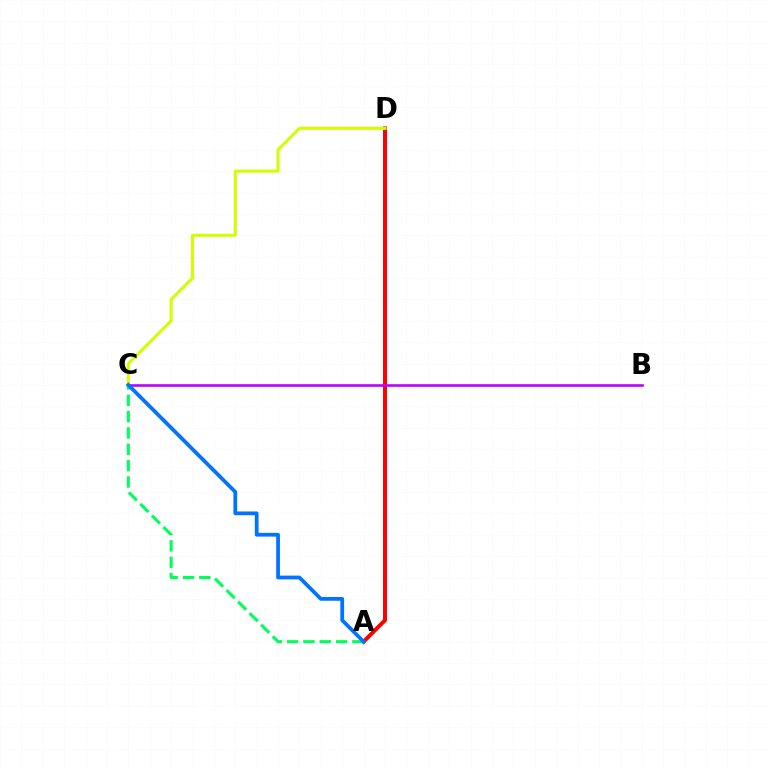{('A', 'D'): [{'color': '#ff0000', 'line_style': 'solid', 'thickness': 2.86}], ('A', 'C'): [{'color': '#00ff5c', 'line_style': 'dashed', 'thickness': 2.22}, {'color': '#0074ff', 'line_style': 'solid', 'thickness': 2.71}], ('C', 'D'): [{'color': '#d1ff00', 'line_style': 'solid', 'thickness': 2.2}], ('B', 'C'): [{'color': '#b900ff', 'line_style': 'solid', 'thickness': 1.88}]}